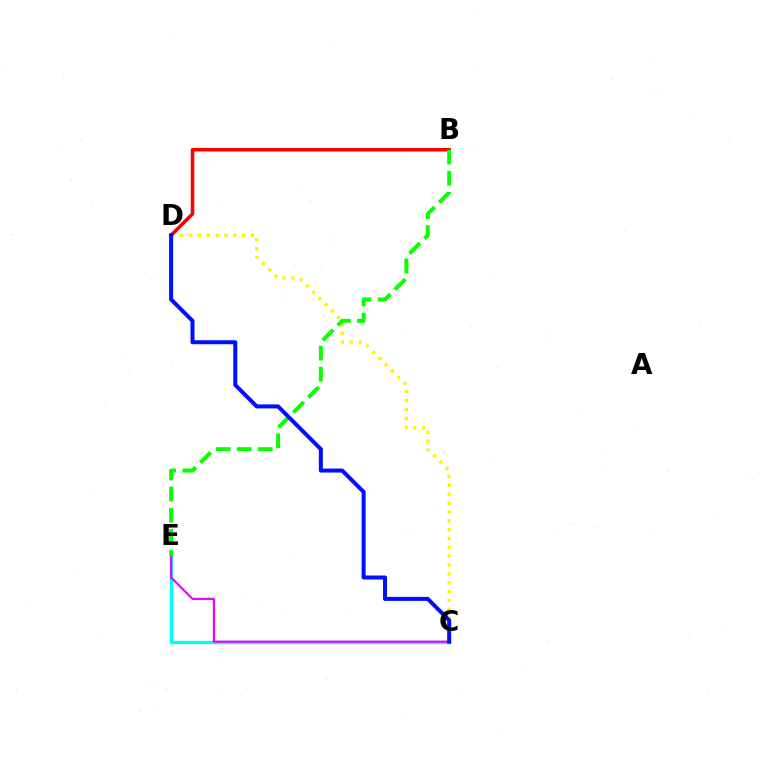{('C', 'E'): [{'color': '#00fff6', 'line_style': 'solid', 'thickness': 2.38}, {'color': '#ee00ff', 'line_style': 'solid', 'thickness': 1.56}], ('C', 'D'): [{'color': '#fcf500', 'line_style': 'dotted', 'thickness': 2.4}, {'color': '#0010ff', 'line_style': 'solid', 'thickness': 2.89}], ('B', 'D'): [{'color': '#ff0000', 'line_style': 'solid', 'thickness': 2.55}], ('B', 'E'): [{'color': '#08ff00', 'line_style': 'dashed', 'thickness': 2.87}]}